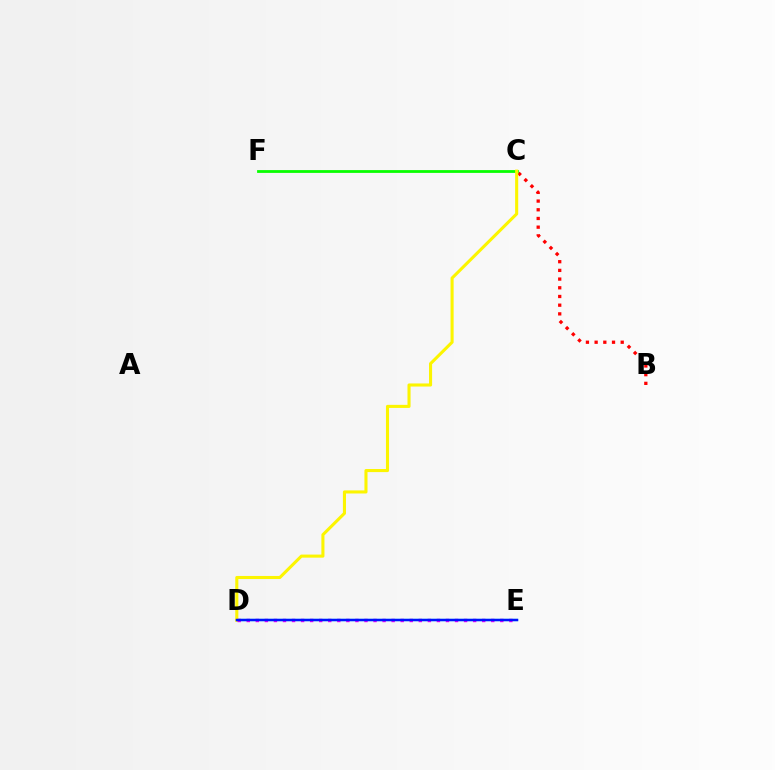{('B', 'C'): [{'color': '#ff0000', 'line_style': 'dotted', 'thickness': 2.36}], ('C', 'F'): [{'color': '#08ff00', 'line_style': 'solid', 'thickness': 2.01}], ('D', 'E'): [{'color': '#00fff6', 'line_style': 'solid', 'thickness': 1.63}, {'color': '#ee00ff', 'line_style': 'dotted', 'thickness': 2.46}, {'color': '#0010ff', 'line_style': 'solid', 'thickness': 1.77}], ('C', 'D'): [{'color': '#fcf500', 'line_style': 'solid', 'thickness': 2.22}]}